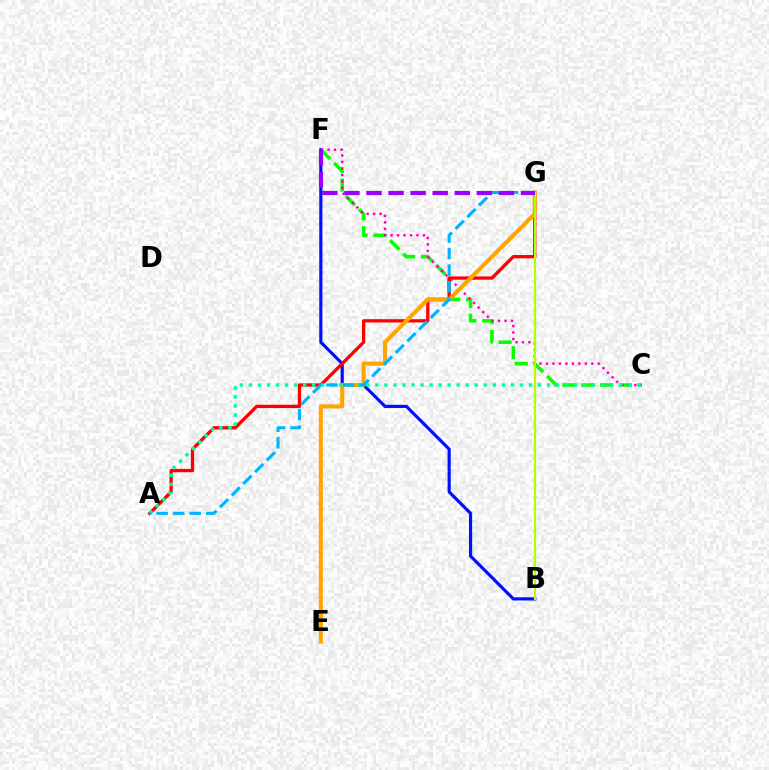{('C', 'F'): [{'color': '#08ff00', 'line_style': 'dashed', 'thickness': 2.56}, {'color': '#ff00bd', 'line_style': 'dotted', 'thickness': 1.76}], ('B', 'F'): [{'color': '#0010ff', 'line_style': 'solid', 'thickness': 2.28}], ('A', 'G'): [{'color': '#ff0000', 'line_style': 'solid', 'thickness': 2.37}, {'color': '#00b5ff', 'line_style': 'dashed', 'thickness': 2.25}], ('E', 'G'): [{'color': '#ffa500', 'line_style': 'solid', 'thickness': 2.94}], ('B', 'G'): [{'color': '#b3ff00', 'line_style': 'solid', 'thickness': 1.52}], ('A', 'C'): [{'color': '#00ff9d', 'line_style': 'dotted', 'thickness': 2.45}], ('F', 'G'): [{'color': '#9b00ff', 'line_style': 'dashed', 'thickness': 3.0}]}